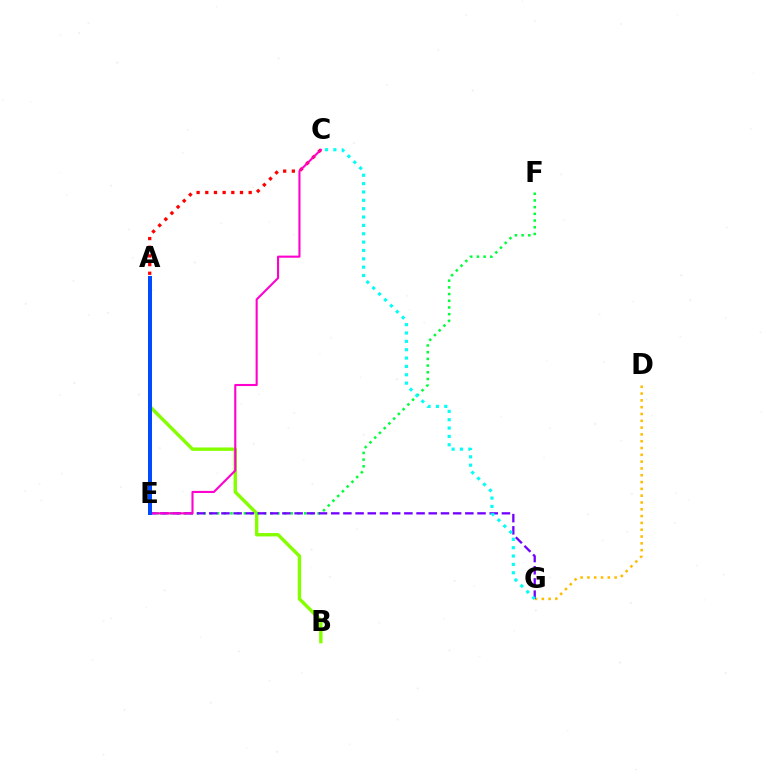{('A', 'C'): [{'color': '#ff0000', 'line_style': 'dotted', 'thickness': 2.36}], ('A', 'B'): [{'color': '#84ff00', 'line_style': 'solid', 'thickness': 2.44}], ('D', 'G'): [{'color': '#ffbd00', 'line_style': 'dotted', 'thickness': 1.85}], ('E', 'F'): [{'color': '#00ff39', 'line_style': 'dotted', 'thickness': 1.82}], ('E', 'G'): [{'color': '#7200ff', 'line_style': 'dashed', 'thickness': 1.66}], ('C', 'G'): [{'color': '#00fff6', 'line_style': 'dotted', 'thickness': 2.27}], ('C', 'E'): [{'color': '#ff00cf', 'line_style': 'solid', 'thickness': 1.51}], ('A', 'E'): [{'color': '#004bff', 'line_style': 'solid', 'thickness': 2.89}]}